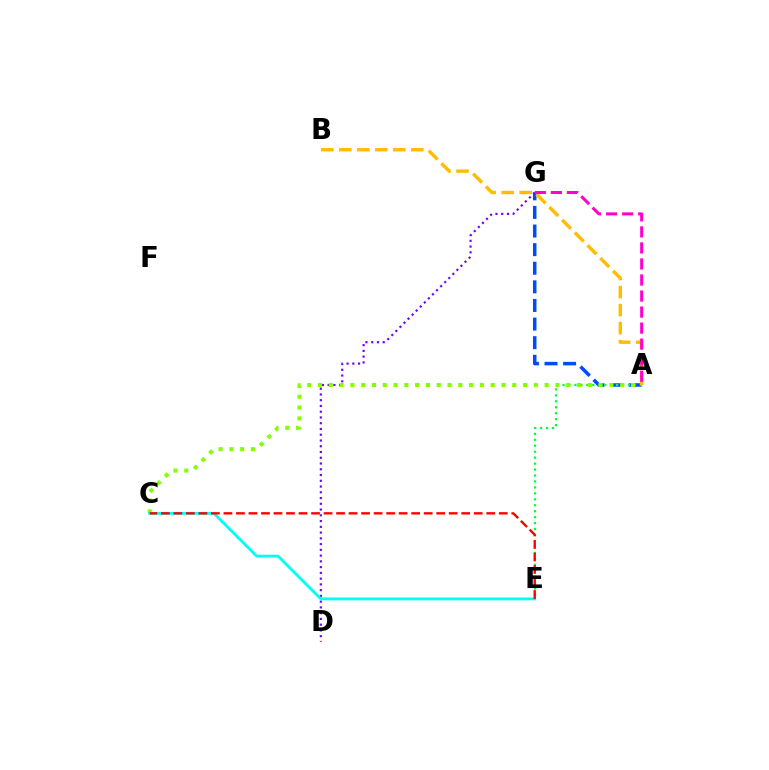{('A', 'G'): [{'color': '#004bff', 'line_style': 'dashed', 'thickness': 2.53}, {'color': '#ff00cf', 'line_style': 'dashed', 'thickness': 2.18}], ('D', 'G'): [{'color': '#7200ff', 'line_style': 'dotted', 'thickness': 1.56}], ('A', 'E'): [{'color': '#00ff39', 'line_style': 'dotted', 'thickness': 1.62}], ('A', 'C'): [{'color': '#84ff00', 'line_style': 'dotted', 'thickness': 2.93}], ('A', 'B'): [{'color': '#ffbd00', 'line_style': 'dashed', 'thickness': 2.45}], ('C', 'E'): [{'color': '#00fff6', 'line_style': 'solid', 'thickness': 2.05}, {'color': '#ff0000', 'line_style': 'dashed', 'thickness': 1.7}]}